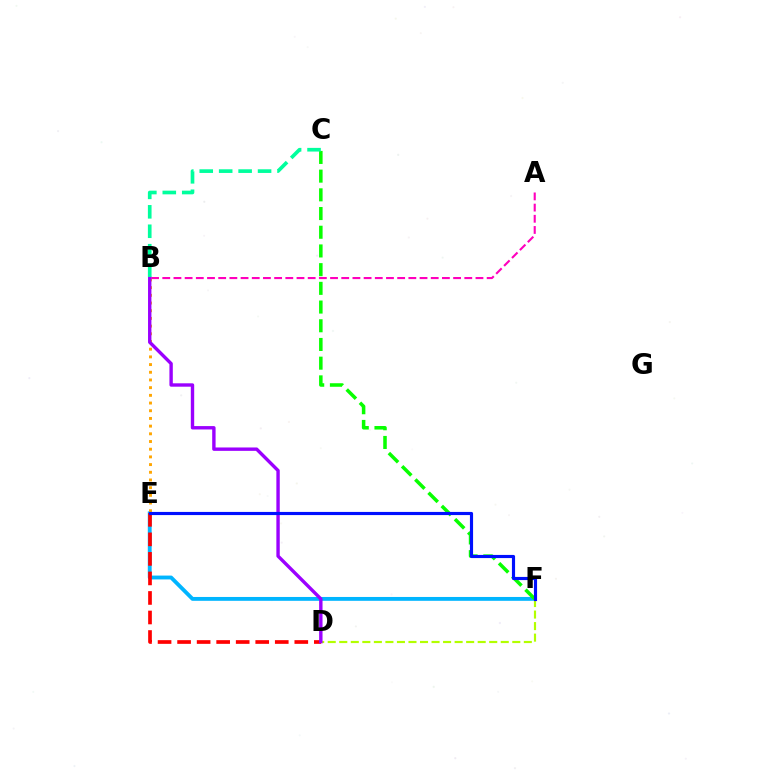{('E', 'F'): [{'color': '#00b5ff', 'line_style': 'solid', 'thickness': 2.77}, {'color': '#0010ff', 'line_style': 'solid', 'thickness': 2.27}], ('C', 'F'): [{'color': '#08ff00', 'line_style': 'dashed', 'thickness': 2.54}], ('B', 'E'): [{'color': '#ffa500', 'line_style': 'dotted', 'thickness': 2.09}], ('D', 'E'): [{'color': '#ff0000', 'line_style': 'dashed', 'thickness': 2.65}], ('A', 'B'): [{'color': '#ff00bd', 'line_style': 'dashed', 'thickness': 1.52}], ('D', 'F'): [{'color': '#b3ff00', 'line_style': 'dashed', 'thickness': 1.57}], ('B', 'D'): [{'color': '#9b00ff', 'line_style': 'solid', 'thickness': 2.44}], ('B', 'C'): [{'color': '#00ff9d', 'line_style': 'dashed', 'thickness': 2.64}]}